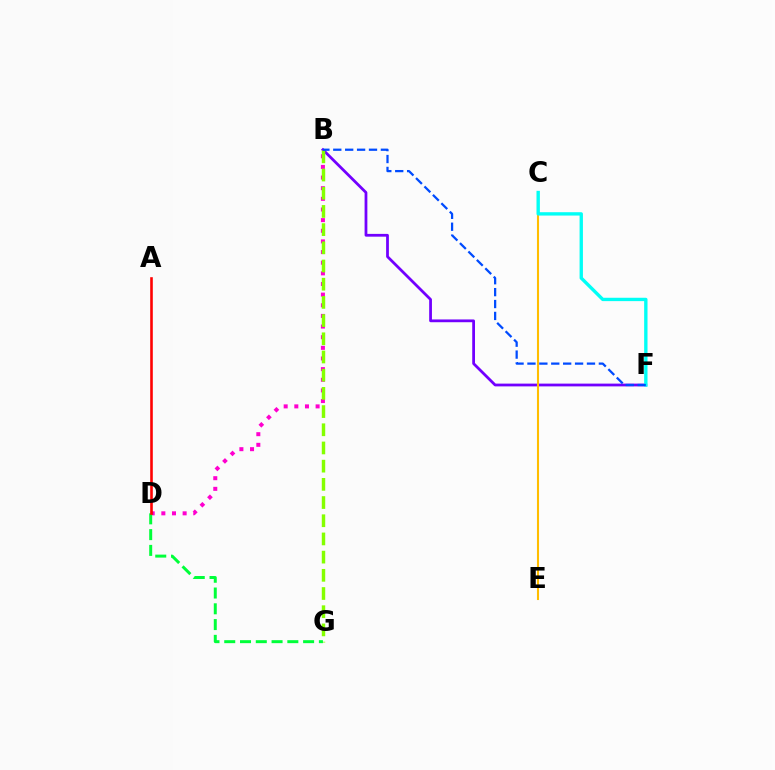{('B', 'D'): [{'color': '#ff00cf', 'line_style': 'dotted', 'thickness': 2.89}], ('B', 'F'): [{'color': '#7200ff', 'line_style': 'solid', 'thickness': 2.0}, {'color': '#004bff', 'line_style': 'dashed', 'thickness': 1.62}], ('C', 'E'): [{'color': '#ffbd00', 'line_style': 'solid', 'thickness': 1.51}], ('B', 'G'): [{'color': '#84ff00', 'line_style': 'dashed', 'thickness': 2.47}], ('D', 'G'): [{'color': '#00ff39', 'line_style': 'dashed', 'thickness': 2.14}], ('C', 'F'): [{'color': '#00fff6', 'line_style': 'solid', 'thickness': 2.41}], ('A', 'D'): [{'color': '#ff0000', 'line_style': 'solid', 'thickness': 1.87}]}